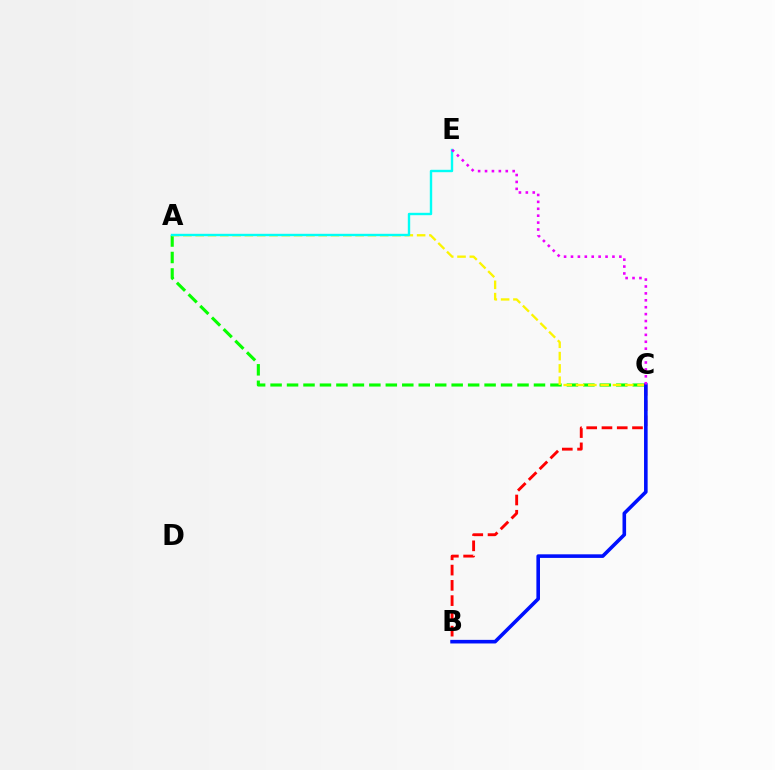{('A', 'C'): [{'color': '#08ff00', 'line_style': 'dashed', 'thickness': 2.24}, {'color': '#fcf500', 'line_style': 'dashed', 'thickness': 1.67}], ('B', 'C'): [{'color': '#ff0000', 'line_style': 'dashed', 'thickness': 2.07}, {'color': '#0010ff', 'line_style': 'solid', 'thickness': 2.59}], ('A', 'E'): [{'color': '#00fff6', 'line_style': 'solid', 'thickness': 1.72}], ('C', 'E'): [{'color': '#ee00ff', 'line_style': 'dotted', 'thickness': 1.88}]}